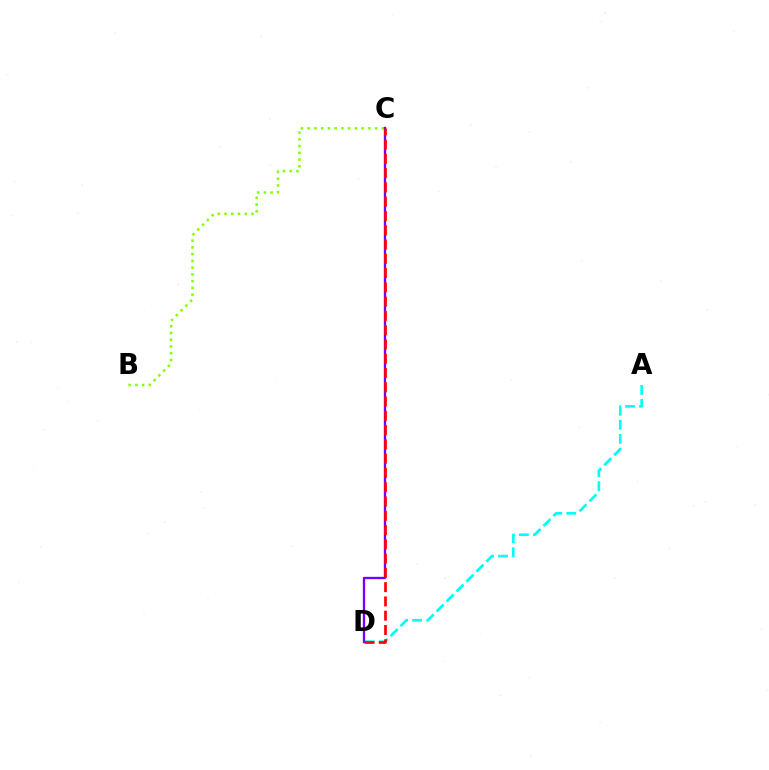{('B', 'C'): [{'color': '#84ff00', 'line_style': 'dotted', 'thickness': 1.83}], ('A', 'D'): [{'color': '#00fff6', 'line_style': 'dashed', 'thickness': 1.91}], ('C', 'D'): [{'color': '#7200ff', 'line_style': 'solid', 'thickness': 1.69}, {'color': '#ff0000', 'line_style': 'dashed', 'thickness': 1.94}]}